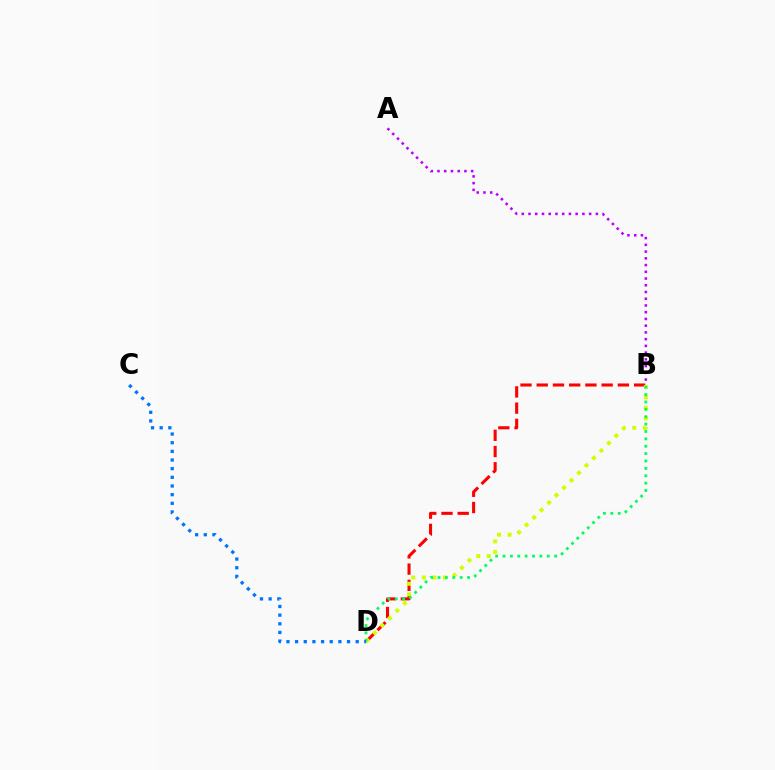{('B', 'D'): [{'color': '#ff0000', 'line_style': 'dashed', 'thickness': 2.2}, {'color': '#d1ff00', 'line_style': 'dotted', 'thickness': 2.86}, {'color': '#00ff5c', 'line_style': 'dotted', 'thickness': 2.0}], ('A', 'B'): [{'color': '#b900ff', 'line_style': 'dotted', 'thickness': 1.83}], ('C', 'D'): [{'color': '#0074ff', 'line_style': 'dotted', 'thickness': 2.35}]}